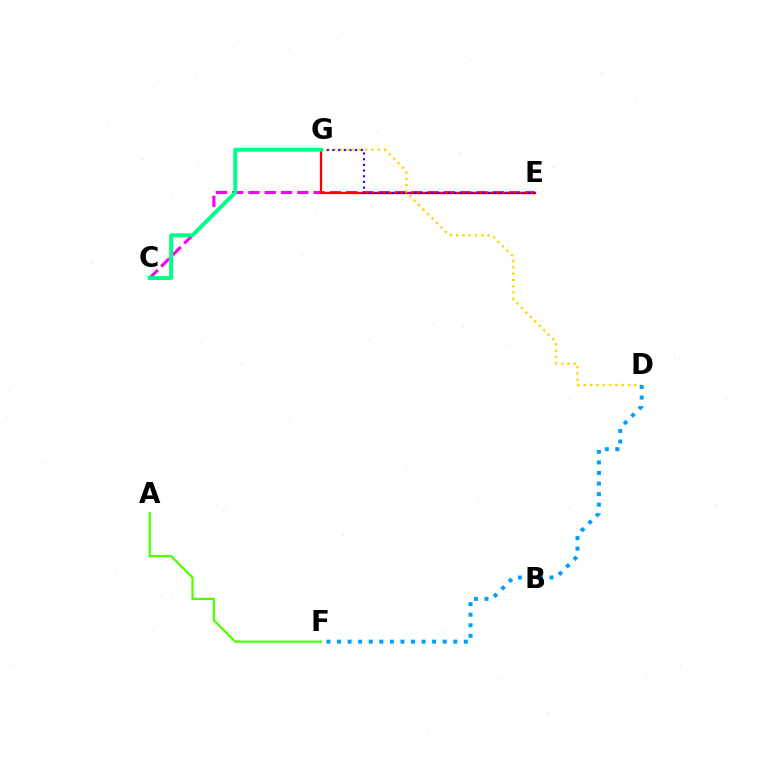{('C', 'E'): [{'color': '#ff00ed', 'line_style': 'dashed', 'thickness': 2.21}], ('E', 'G'): [{'color': '#ff0000', 'line_style': 'solid', 'thickness': 1.65}, {'color': '#3700ff', 'line_style': 'dotted', 'thickness': 1.54}], ('D', 'G'): [{'color': '#ffd500', 'line_style': 'dotted', 'thickness': 1.71}], ('A', 'F'): [{'color': '#4fff00', 'line_style': 'solid', 'thickness': 1.64}], ('C', 'G'): [{'color': '#00ff86', 'line_style': 'solid', 'thickness': 2.81}], ('D', 'F'): [{'color': '#009eff', 'line_style': 'dotted', 'thickness': 2.87}]}